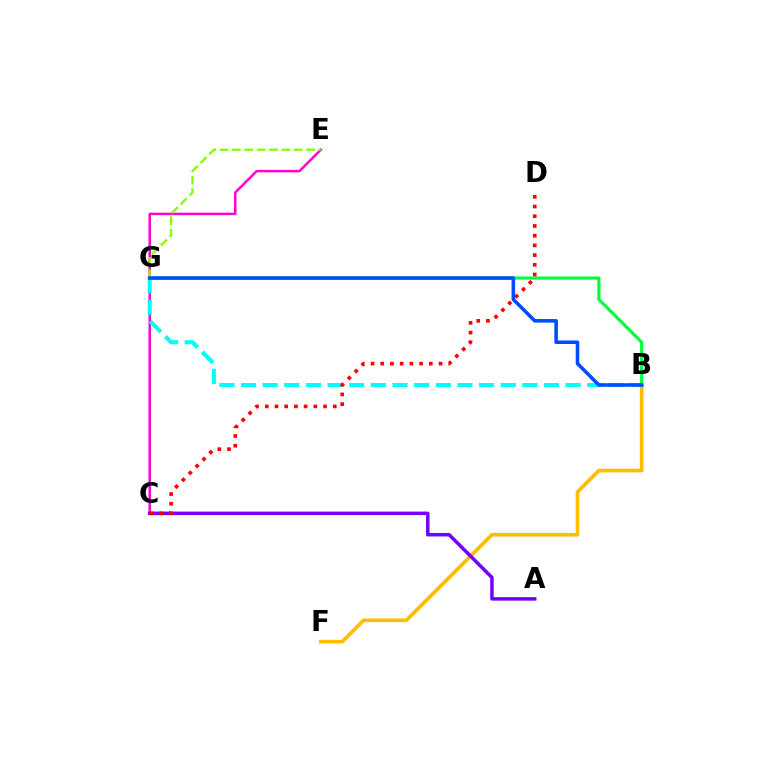{('B', 'G'): [{'color': '#00ff39', 'line_style': 'solid', 'thickness': 2.26}, {'color': '#00fff6', 'line_style': 'dashed', 'thickness': 2.94}, {'color': '#004bff', 'line_style': 'solid', 'thickness': 2.56}], ('C', 'E'): [{'color': '#ff00cf', 'line_style': 'solid', 'thickness': 1.77}], ('B', 'F'): [{'color': '#ffbd00', 'line_style': 'solid', 'thickness': 2.64}], ('E', 'G'): [{'color': '#84ff00', 'line_style': 'dashed', 'thickness': 1.68}], ('A', 'C'): [{'color': '#7200ff', 'line_style': 'solid', 'thickness': 2.51}], ('C', 'D'): [{'color': '#ff0000', 'line_style': 'dotted', 'thickness': 2.64}]}